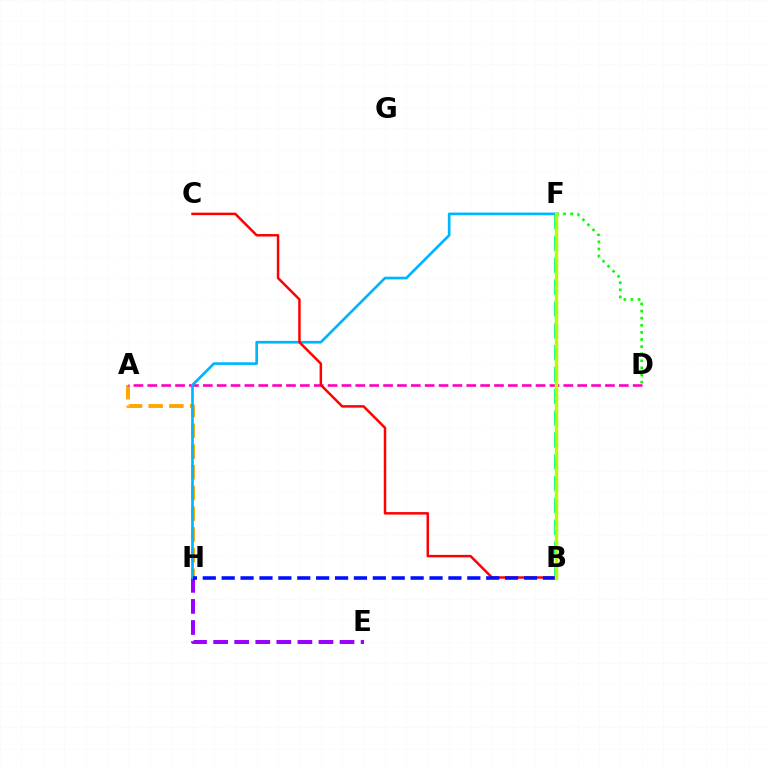{('A', 'H'): [{'color': '#ffa500', 'line_style': 'dashed', 'thickness': 2.81}], ('E', 'H'): [{'color': '#9b00ff', 'line_style': 'dashed', 'thickness': 2.86}], ('A', 'D'): [{'color': '#ff00bd', 'line_style': 'dashed', 'thickness': 1.88}], ('B', 'F'): [{'color': '#00ff9d', 'line_style': 'dashed', 'thickness': 2.97}, {'color': '#b3ff00', 'line_style': 'solid', 'thickness': 2.46}], ('F', 'H'): [{'color': '#00b5ff', 'line_style': 'solid', 'thickness': 1.93}], ('D', 'F'): [{'color': '#08ff00', 'line_style': 'dotted', 'thickness': 1.93}], ('B', 'C'): [{'color': '#ff0000', 'line_style': 'solid', 'thickness': 1.79}], ('B', 'H'): [{'color': '#0010ff', 'line_style': 'dashed', 'thickness': 2.57}]}